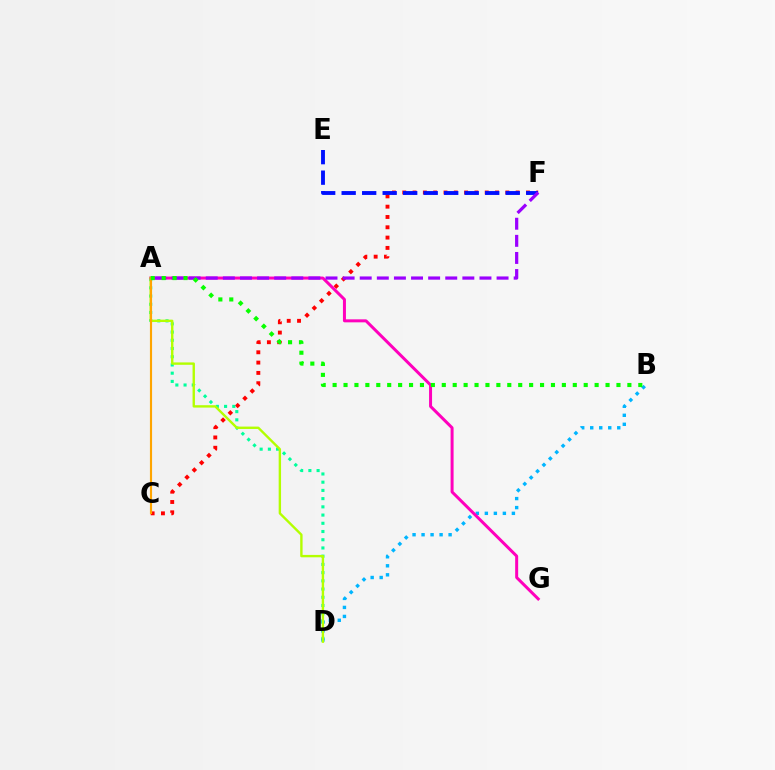{('C', 'F'): [{'color': '#ff0000', 'line_style': 'dotted', 'thickness': 2.8}], ('A', 'D'): [{'color': '#00ff9d', 'line_style': 'dotted', 'thickness': 2.23}, {'color': '#b3ff00', 'line_style': 'solid', 'thickness': 1.72}], ('B', 'D'): [{'color': '#00b5ff', 'line_style': 'dotted', 'thickness': 2.45}], ('A', 'G'): [{'color': '#ff00bd', 'line_style': 'solid', 'thickness': 2.16}], ('E', 'F'): [{'color': '#0010ff', 'line_style': 'dashed', 'thickness': 2.79}], ('A', 'C'): [{'color': '#ffa500', 'line_style': 'solid', 'thickness': 1.54}], ('A', 'F'): [{'color': '#9b00ff', 'line_style': 'dashed', 'thickness': 2.32}], ('A', 'B'): [{'color': '#08ff00', 'line_style': 'dotted', 'thickness': 2.97}]}